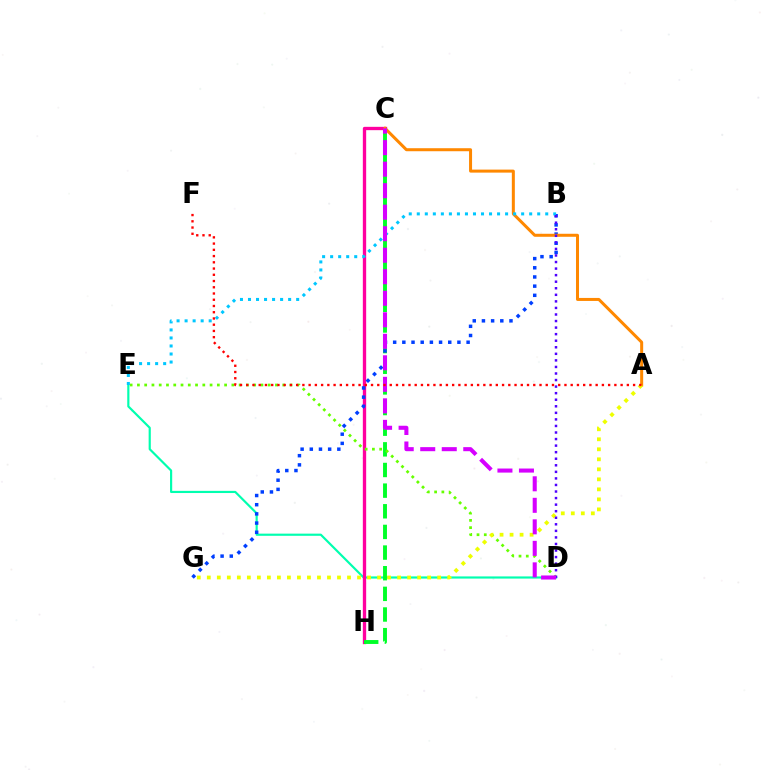{('D', 'E'): [{'color': '#00ffaf', 'line_style': 'solid', 'thickness': 1.56}, {'color': '#66ff00', 'line_style': 'dotted', 'thickness': 1.97}], ('C', 'H'): [{'color': '#ff00a0', 'line_style': 'solid', 'thickness': 2.39}, {'color': '#00ff27', 'line_style': 'dashed', 'thickness': 2.8}], ('B', 'G'): [{'color': '#003fff', 'line_style': 'dotted', 'thickness': 2.49}], ('A', 'C'): [{'color': '#ff8800', 'line_style': 'solid', 'thickness': 2.17}], ('A', 'G'): [{'color': '#eeff00', 'line_style': 'dotted', 'thickness': 2.72}], ('B', 'E'): [{'color': '#00c7ff', 'line_style': 'dotted', 'thickness': 2.18}], ('B', 'D'): [{'color': '#4f00ff', 'line_style': 'dotted', 'thickness': 1.78}], ('C', 'D'): [{'color': '#d600ff', 'line_style': 'dashed', 'thickness': 2.92}], ('A', 'F'): [{'color': '#ff0000', 'line_style': 'dotted', 'thickness': 1.7}]}